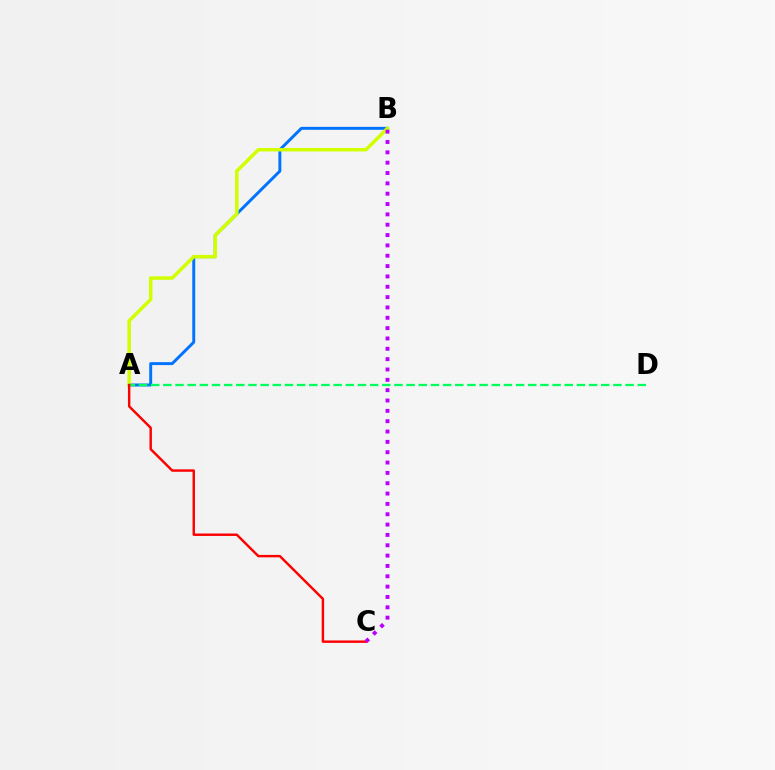{('A', 'B'): [{'color': '#0074ff', 'line_style': 'solid', 'thickness': 2.13}, {'color': '#d1ff00', 'line_style': 'solid', 'thickness': 2.52}], ('A', 'D'): [{'color': '#00ff5c', 'line_style': 'dashed', 'thickness': 1.65}], ('A', 'C'): [{'color': '#ff0000', 'line_style': 'solid', 'thickness': 1.75}], ('B', 'C'): [{'color': '#b900ff', 'line_style': 'dotted', 'thickness': 2.81}]}